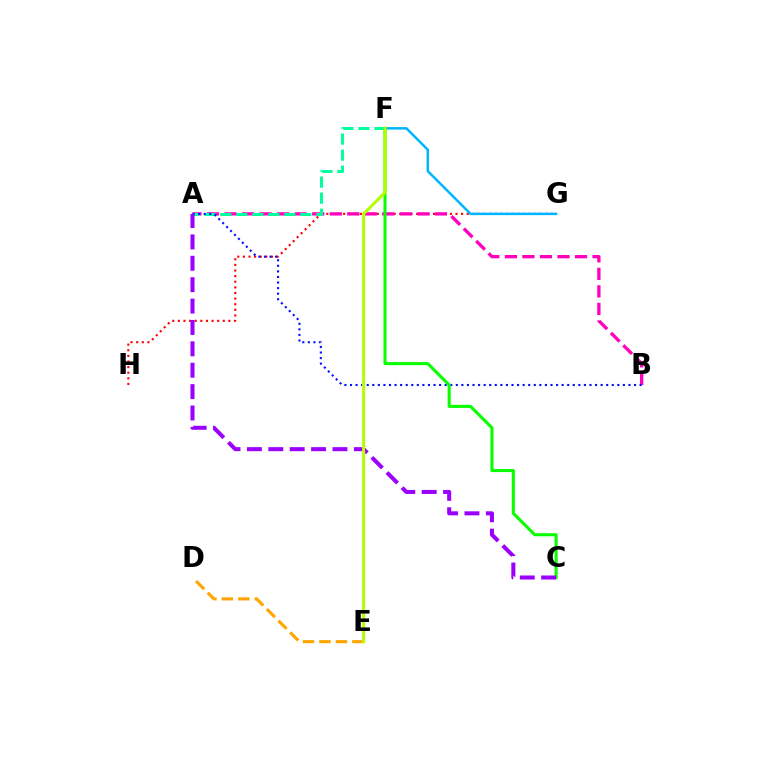{('G', 'H'): [{'color': '#ff0000', 'line_style': 'dotted', 'thickness': 1.53}], ('A', 'B'): [{'color': '#ff00bd', 'line_style': 'dashed', 'thickness': 2.38}, {'color': '#0010ff', 'line_style': 'dotted', 'thickness': 1.51}], ('F', 'G'): [{'color': '#00b5ff', 'line_style': 'solid', 'thickness': 1.79}], ('A', 'F'): [{'color': '#00ff9d', 'line_style': 'dashed', 'thickness': 2.17}], ('D', 'E'): [{'color': '#ffa500', 'line_style': 'dashed', 'thickness': 2.24}], ('C', 'F'): [{'color': '#08ff00', 'line_style': 'solid', 'thickness': 2.21}], ('A', 'C'): [{'color': '#9b00ff', 'line_style': 'dashed', 'thickness': 2.91}], ('E', 'F'): [{'color': '#b3ff00', 'line_style': 'solid', 'thickness': 2.19}]}